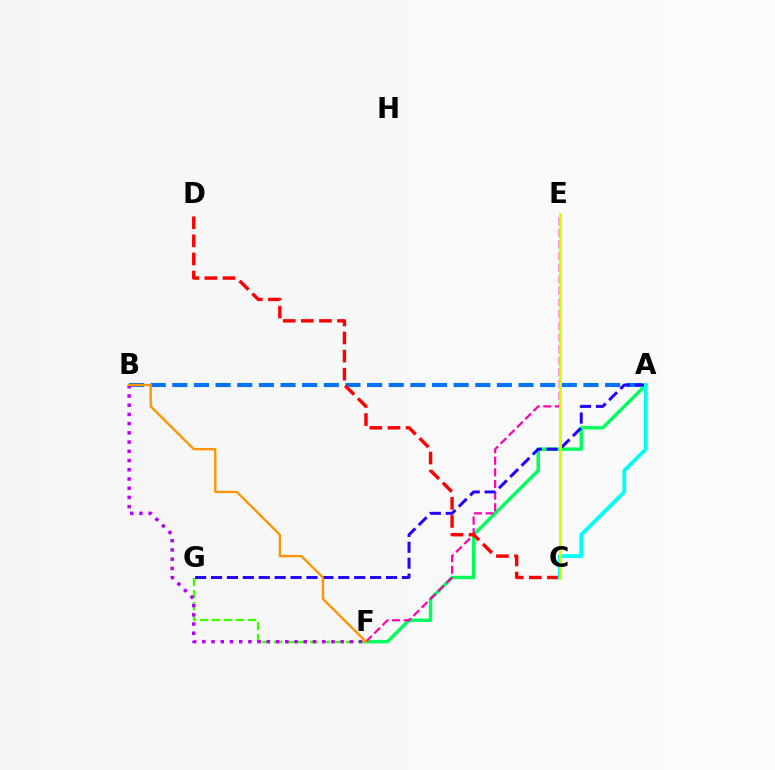{('A', 'F'): [{'color': '#00ff5c', 'line_style': 'solid', 'thickness': 2.46}], ('E', 'F'): [{'color': '#ff00ac', 'line_style': 'dashed', 'thickness': 1.58}], ('A', 'B'): [{'color': '#0074ff', 'line_style': 'dashed', 'thickness': 2.94}], ('F', 'G'): [{'color': '#3dff00', 'line_style': 'dashed', 'thickness': 1.63}], ('A', 'G'): [{'color': '#2500ff', 'line_style': 'dashed', 'thickness': 2.16}], ('B', 'F'): [{'color': '#b900ff', 'line_style': 'dotted', 'thickness': 2.51}, {'color': '#ff9400', 'line_style': 'solid', 'thickness': 1.69}], ('C', 'D'): [{'color': '#ff0000', 'line_style': 'dashed', 'thickness': 2.46}], ('A', 'C'): [{'color': '#00fff6', 'line_style': 'solid', 'thickness': 2.76}], ('C', 'E'): [{'color': '#d1ff00', 'line_style': 'solid', 'thickness': 2.03}]}